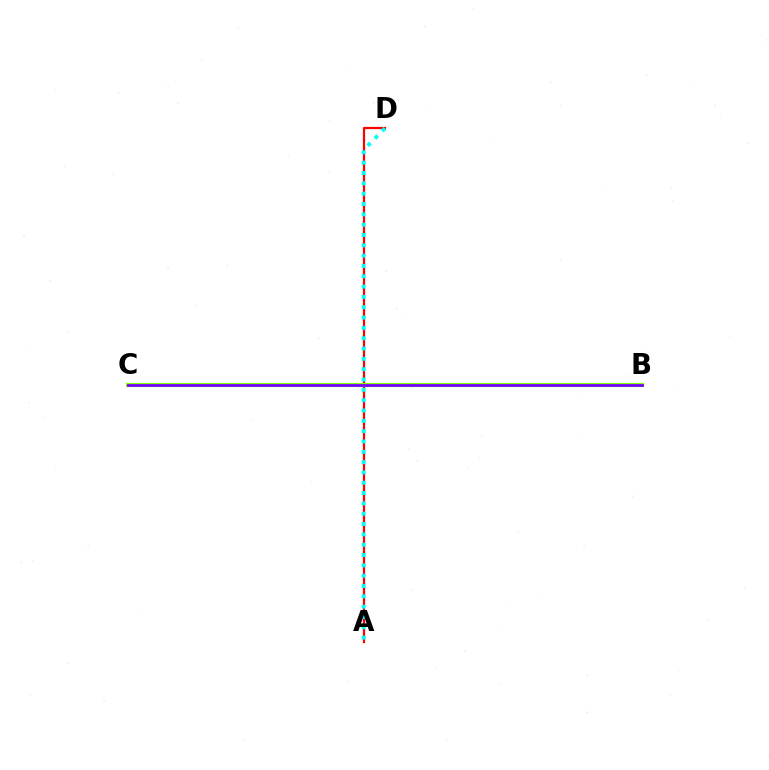{('A', 'D'): [{'color': '#ff0000', 'line_style': 'solid', 'thickness': 1.6}, {'color': '#00fff6', 'line_style': 'dotted', 'thickness': 2.81}], ('B', 'C'): [{'color': '#84ff00', 'line_style': 'solid', 'thickness': 2.96}, {'color': '#7200ff', 'line_style': 'solid', 'thickness': 1.99}]}